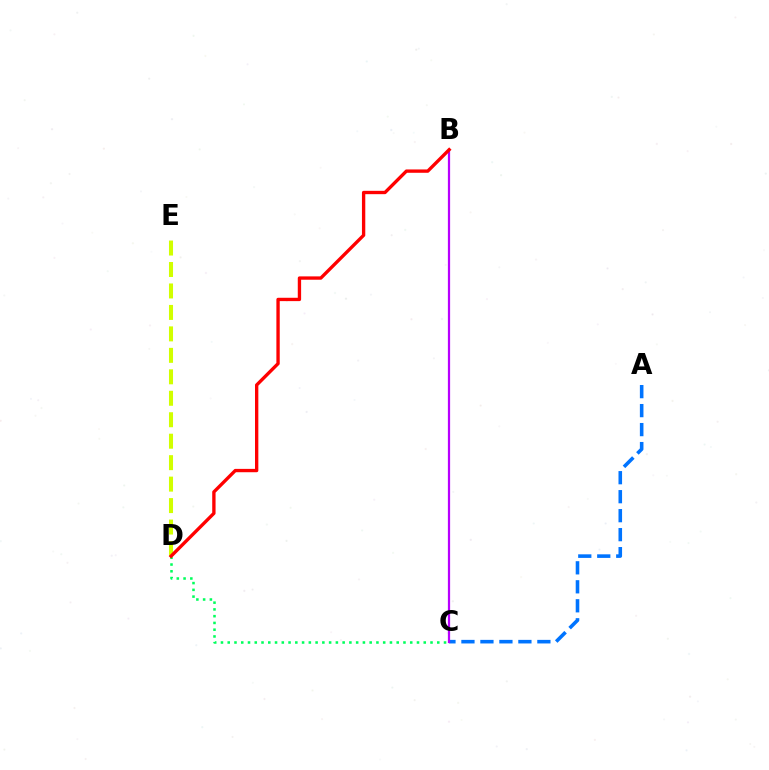{('D', 'E'): [{'color': '#d1ff00', 'line_style': 'dashed', 'thickness': 2.92}], ('A', 'C'): [{'color': '#0074ff', 'line_style': 'dashed', 'thickness': 2.58}], ('C', 'D'): [{'color': '#00ff5c', 'line_style': 'dotted', 'thickness': 1.84}], ('B', 'C'): [{'color': '#b900ff', 'line_style': 'solid', 'thickness': 1.61}], ('B', 'D'): [{'color': '#ff0000', 'line_style': 'solid', 'thickness': 2.41}]}